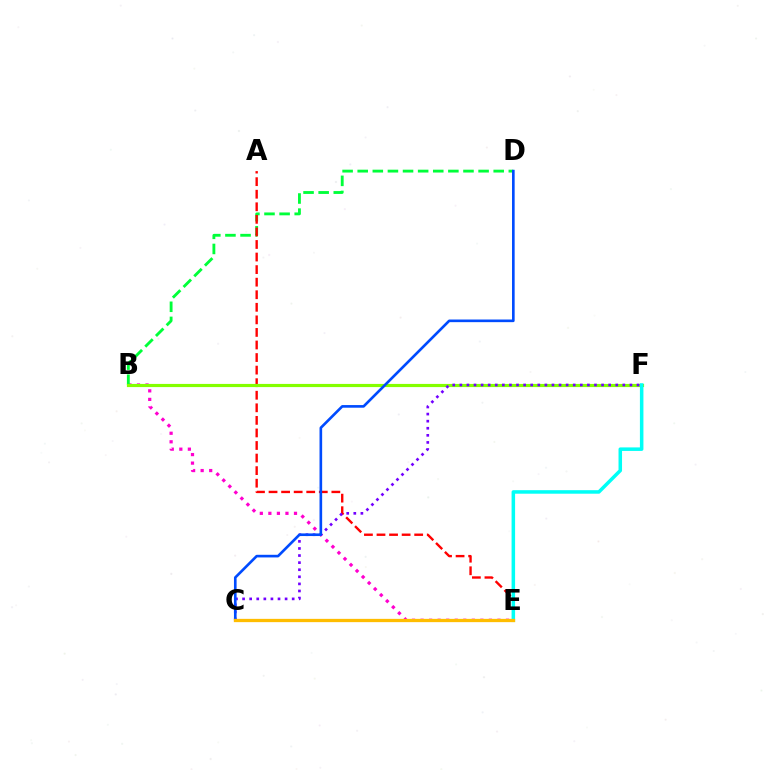{('B', 'E'): [{'color': '#ff00cf', 'line_style': 'dotted', 'thickness': 2.32}], ('B', 'D'): [{'color': '#00ff39', 'line_style': 'dashed', 'thickness': 2.05}], ('A', 'E'): [{'color': '#ff0000', 'line_style': 'dashed', 'thickness': 1.71}], ('B', 'F'): [{'color': '#84ff00', 'line_style': 'solid', 'thickness': 2.28}], ('C', 'F'): [{'color': '#7200ff', 'line_style': 'dotted', 'thickness': 1.93}], ('E', 'F'): [{'color': '#00fff6', 'line_style': 'solid', 'thickness': 2.53}], ('C', 'D'): [{'color': '#004bff', 'line_style': 'solid', 'thickness': 1.9}], ('C', 'E'): [{'color': '#ffbd00', 'line_style': 'solid', 'thickness': 2.36}]}